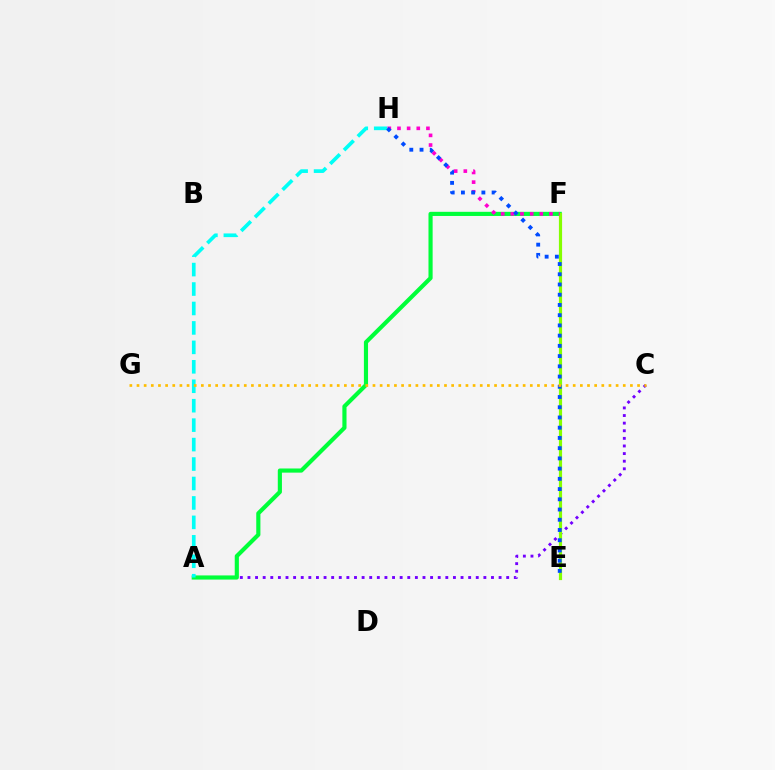{('A', 'C'): [{'color': '#7200ff', 'line_style': 'dotted', 'thickness': 2.07}], ('E', 'F'): [{'color': '#ff0000', 'line_style': 'dotted', 'thickness': 1.81}, {'color': '#84ff00', 'line_style': 'solid', 'thickness': 2.29}], ('A', 'F'): [{'color': '#00ff39', 'line_style': 'solid', 'thickness': 2.98}], ('A', 'H'): [{'color': '#00fff6', 'line_style': 'dashed', 'thickness': 2.64}], ('F', 'H'): [{'color': '#ff00cf', 'line_style': 'dotted', 'thickness': 2.62}], ('E', 'H'): [{'color': '#004bff', 'line_style': 'dotted', 'thickness': 2.78}], ('C', 'G'): [{'color': '#ffbd00', 'line_style': 'dotted', 'thickness': 1.94}]}